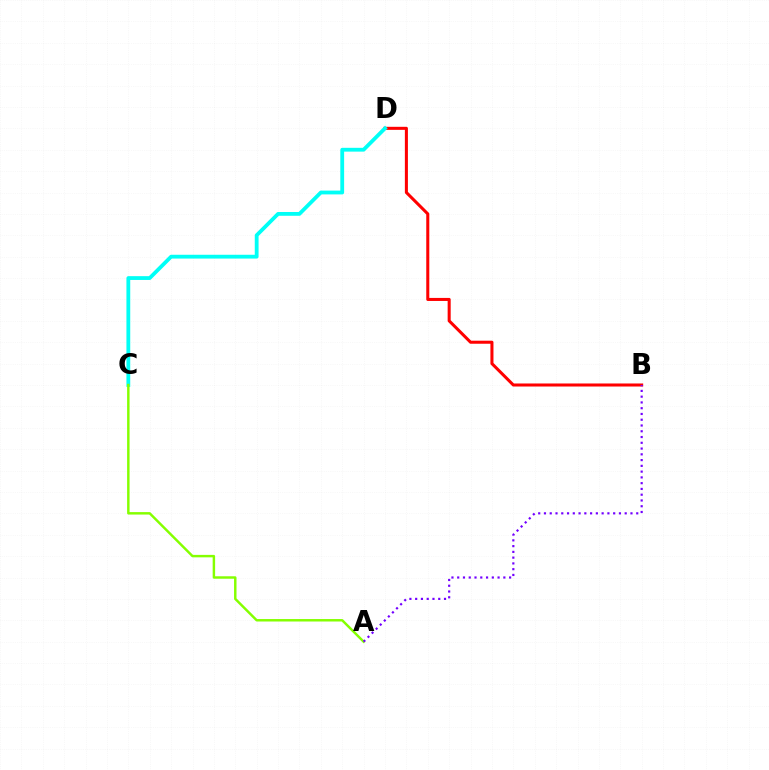{('B', 'D'): [{'color': '#ff0000', 'line_style': 'solid', 'thickness': 2.19}], ('C', 'D'): [{'color': '#00fff6', 'line_style': 'solid', 'thickness': 2.74}], ('A', 'C'): [{'color': '#84ff00', 'line_style': 'solid', 'thickness': 1.77}], ('A', 'B'): [{'color': '#7200ff', 'line_style': 'dotted', 'thickness': 1.57}]}